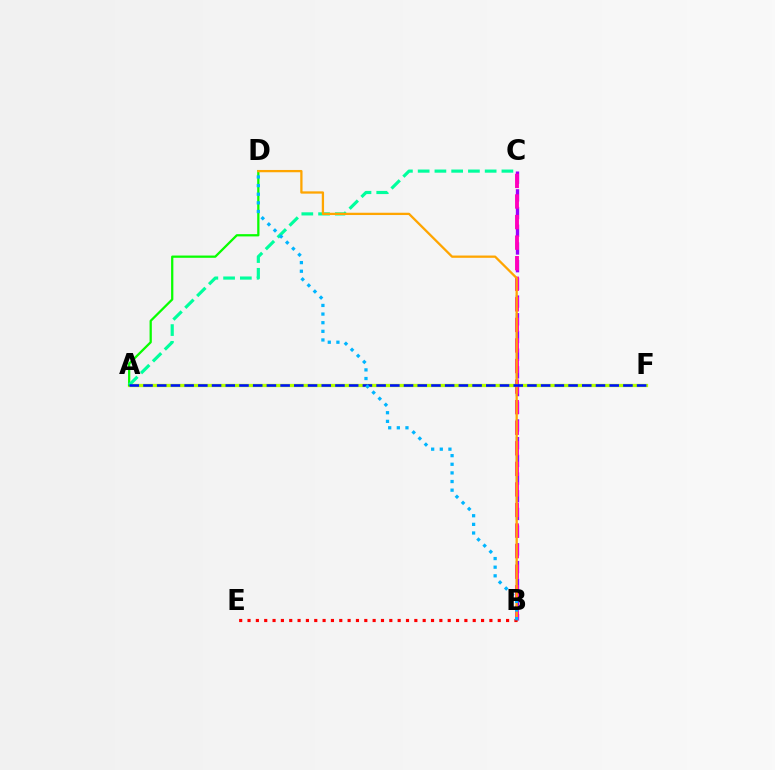{('B', 'C'): [{'color': '#9b00ff', 'line_style': 'dashed', 'thickness': 2.4}, {'color': '#ff00bd', 'line_style': 'dashed', 'thickness': 2.79}], ('A', 'F'): [{'color': '#b3ff00', 'line_style': 'solid', 'thickness': 2.36}, {'color': '#0010ff', 'line_style': 'dashed', 'thickness': 1.86}], ('A', 'D'): [{'color': '#08ff00', 'line_style': 'solid', 'thickness': 1.63}], ('A', 'C'): [{'color': '#00ff9d', 'line_style': 'dashed', 'thickness': 2.28}], ('B', 'D'): [{'color': '#ffa500', 'line_style': 'solid', 'thickness': 1.64}, {'color': '#00b5ff', 'line_style': 'dotted', 'thickness': 2.34}], ('B', 'E'): [{'color': '#ff0000', 'line_style': 'dotted', 'thickness': 2.27}]}